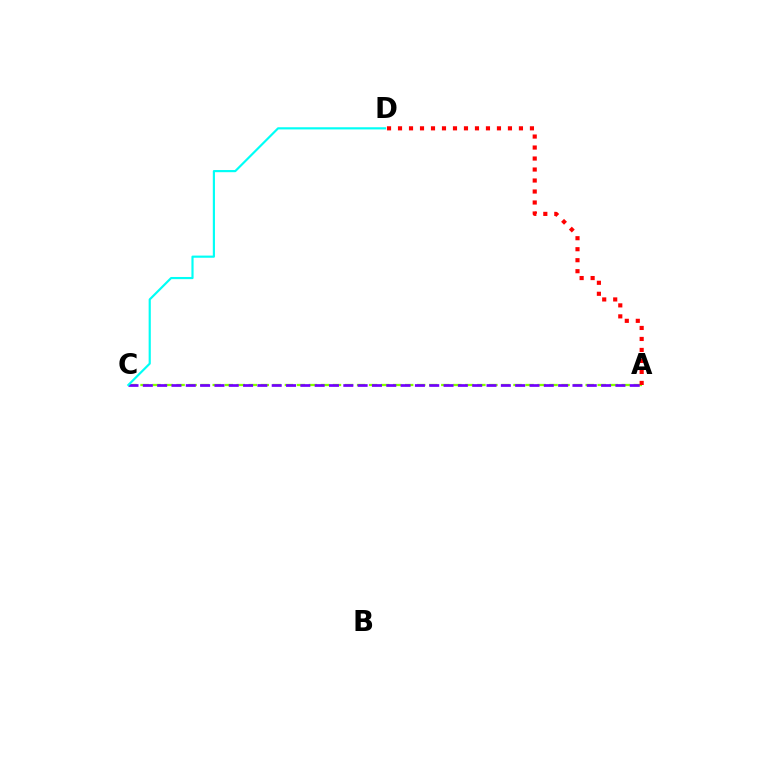{('A', 'C'): [{'color': '#84ff00', 'line_style': 'dashed', 'thickness': 1.63}, {'color': '#7200ff', 'line_style': 'dashed', 'thickness': 1.95}], ('C', 'D'): [{'color': '#00fff6', 'line_style': 'solid', 'thickness': 1.56}], ('A', 'D'): [{'color': '#ff0000', 'line_style': 'dotted', 'thickness': 2.99}]}